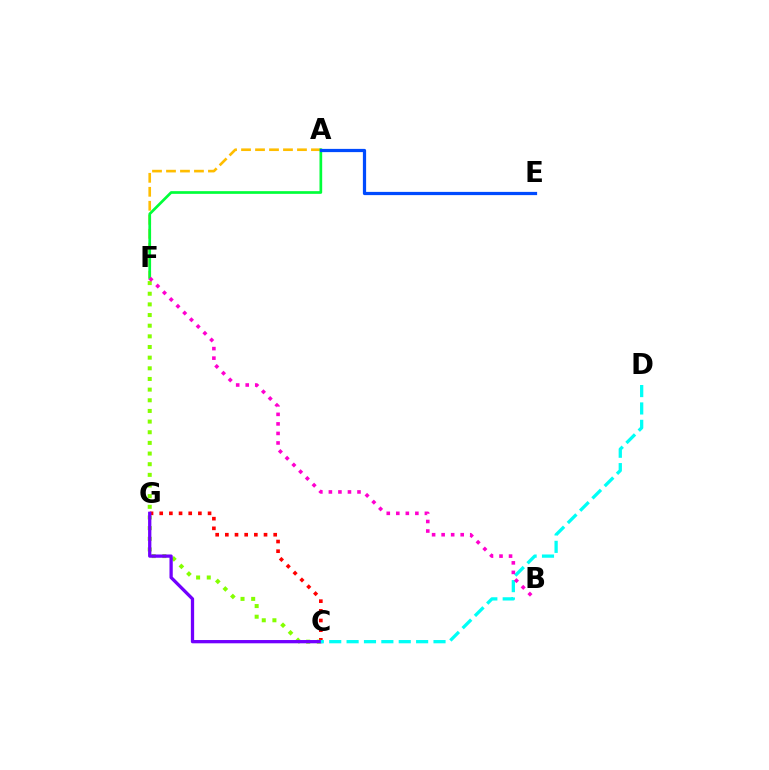{('A', 'F'): [{'color': '#ffbd00', 'line_style': 'dashed', 'thickness': 1.9}, {'color': '#00ff39', 'line_style': 'solid', 'thickness': 1.94}], ('C', 'G'): [{'color': '#ff0000', 'line_style': 'dotted', 'thickness': 2.63}, {'color': '#7200ff', 'line_style': 'solid', 'thickness': 2.36}], ('C', 'F'): [{'color': '#84ff00', 'line_style': 'dotted', 'thickness': 2.89}], ('C', 'D'): [{'color': '#00fff6', 'line_style': 'dashed', 'thickness': 2.36}], ('A', 'E'): [{'color': '#004bff', 'line_style': 'solid', 'thickness': 2.32}], ('B', 'F'): [{'color': '#ff00cf', 'line_style': 'dotted', 'thickness': 2.59}]}